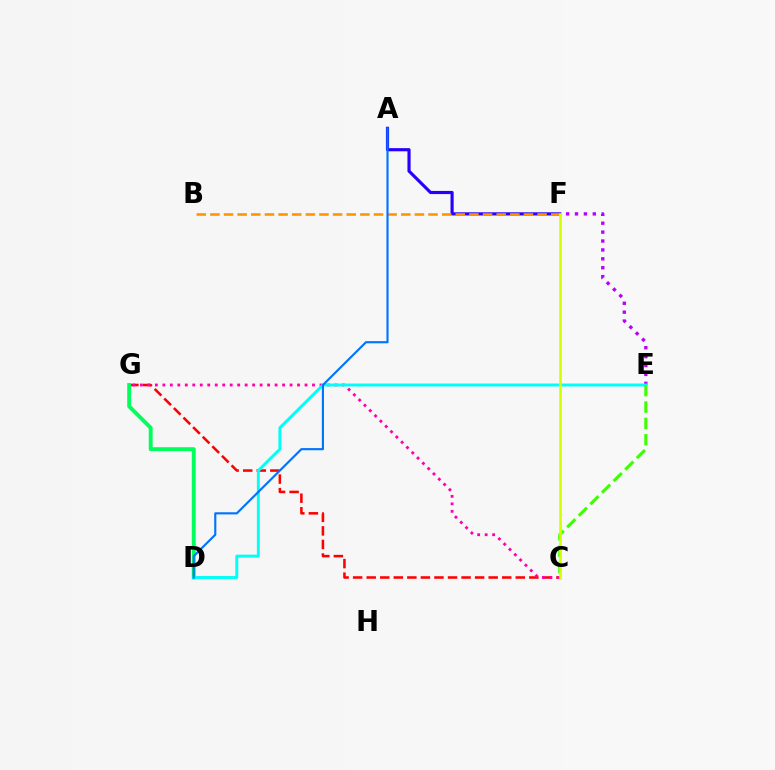{('E', 'F'): [{'color': '#b900ff', 'line_style': 'dotted', 'thickness': 2.42}], ('C', 'G'): [{'color': '#ff0000', 'line_style': 'dashed', 'thickness': 1.84}, {'color': '#ff00ac', 'line_style': 'dotted', 'thickness': 2.03}], ('A', 'F'): [{'color': '#2500ff', 'line_style': 'solid', 'thickness': 2.27}], ('D', 'G'): [{'color': '#00ff5c', 'line_style': 'solid', 'thickness': 2.81}], ('D', 'E'): [{'color': '#00fff6', 'line_style': 'solid', 'thickness': 2.11}], ('B', 'F'): [{'color': '#ff9400', 'line_style': 'dashed', 'thickness': 1.85}], ('A', 'D'): [{'color': '#0074ff', 'line_style': 'solid', 'thickness': 1.54}], ('C', 'E'): [{'color': '#3dff00', 'line_style': 'dashed', 'thickness': 2.22}], ('C', 'F'): [{'color': '#d1ff00', 'line_style': 'solid', 'thickness': 1.83}]}